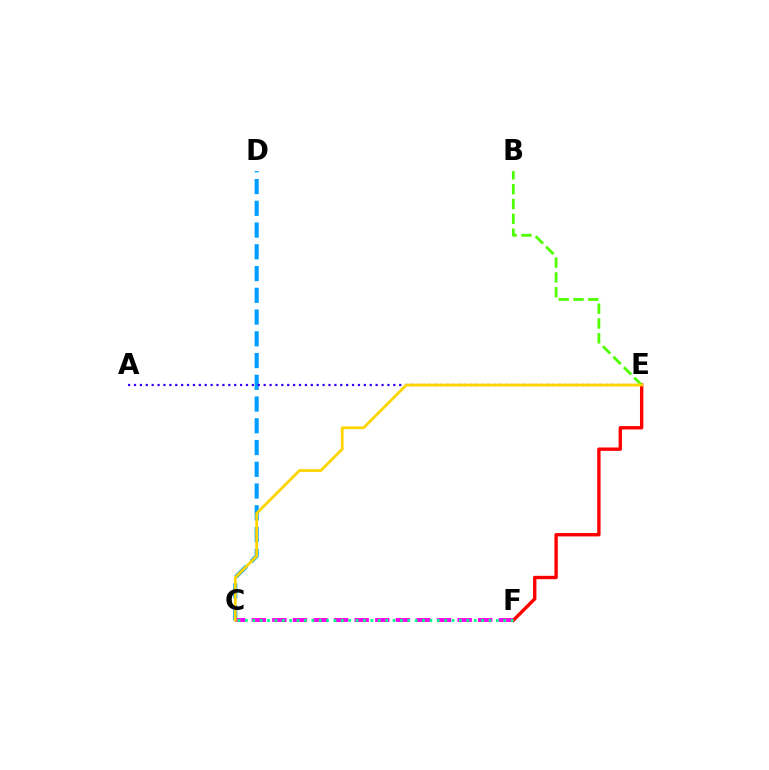{('E', 'F'): [{'color': '#ff0000', 'line_style': 'solid', 'thickness': 2.43}], ('B', 'E'): [{'color': '#4fff00', 'line_style': 'dashed', 'thickness': 2.01}], ('C', 'D'): [{'color': '#009eff', 'line_style': 'dashed', 'thickness': 2.95}], ('C', 'F'): [{'color': '#ff00ed', 'line_style': 'dashed', 'thickness': 2.8}, {'color': '#00ff86', 'line_style': 'dotted', 'thickness': 2.01}], ('A', 'E'): [{'color': '#3700ff', 'line_style': 'dotted', 'thickness': 1.6}], ('C', 'E'): [{'color': '#ffd500', 'line_style': 'solid', 'thickness': 2.01}]}